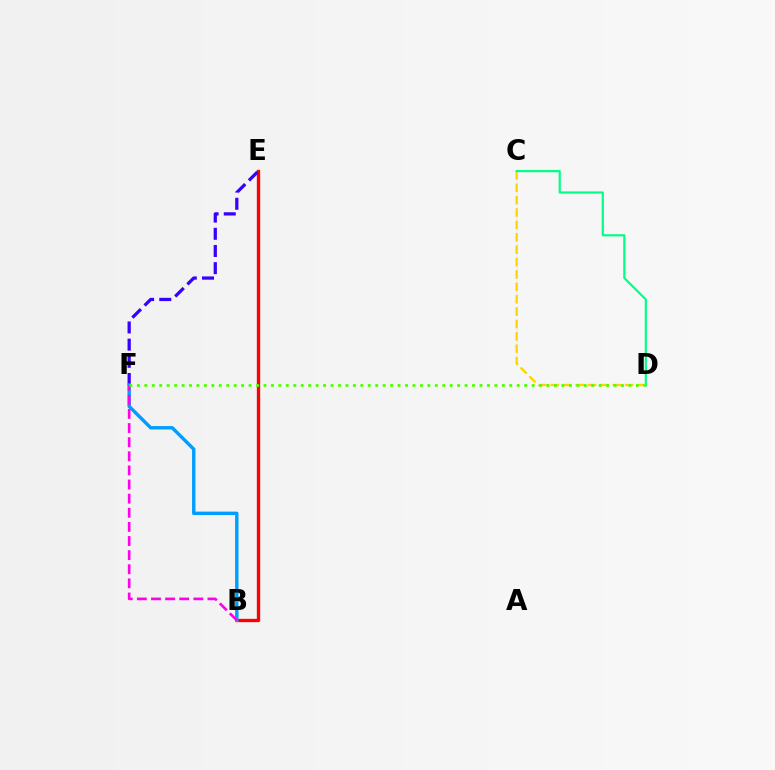{('C', 'D'): [{'color': '#ffd500', 'line_style': 'dashed', 'thickness': 1.68}, {'color': '#00ff86', 'line_style': 'solid', 'thickness': 1.57}], ('B', 'E'): [{'color': '#ff0000', 'line_style': 'solid', 'thickness': 2.4}], ('E', 'F'): [{'color': '#3700ff', 'line_style': 'dashed', 'thickness': 2.33}], ('B', 'F'): [{'color': '#009eff', 'line_style': 'solid', 'thickness': 2.46}, {'color': '#ff00ed', 'line_style': 'dashed', 'thickness': 1.92}], ('D', 'F'): [{'color': '#4fff00', 'line_style': 'dotted', 'thickness': 2.02}]}